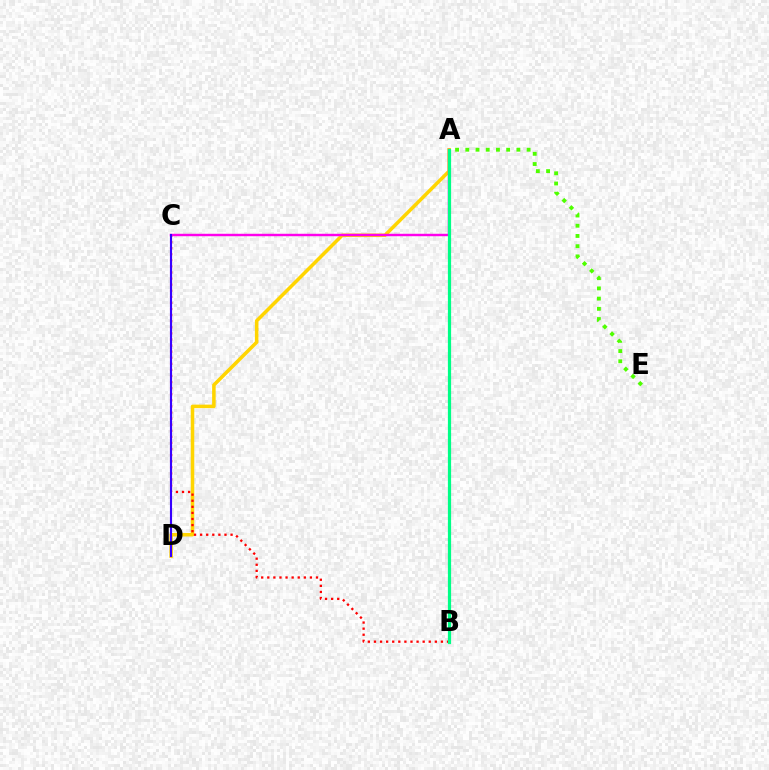{('A', 'D'): [{'color': '#ffd500', 'line_style': 'solid', 'thickness': 2.54}], ('B', 'C'): [{'color': '#ff0000', 'line_style': 'dotted', 'thickness': 1.65}], ('A', 'C'): [{'color': '#ff00ed', 'line_style': 'solid', 'thickness': 1.76}], ('A', 'B'): [{'color': '#009eff', 'line_style': 'dotted', 'thickness': 2.2}, {'color': '#00ff86', 'line_style': 'solid', 'thickness': 2.3}], ('C', 'D'): [{'color': '#3700ff', 'line_style': 'solid', 'thickness': 1.53}], ('A', 'E'): [{'color': '#4fff00', 'line_style': 'dotted', 'thickness': 2.78}]}